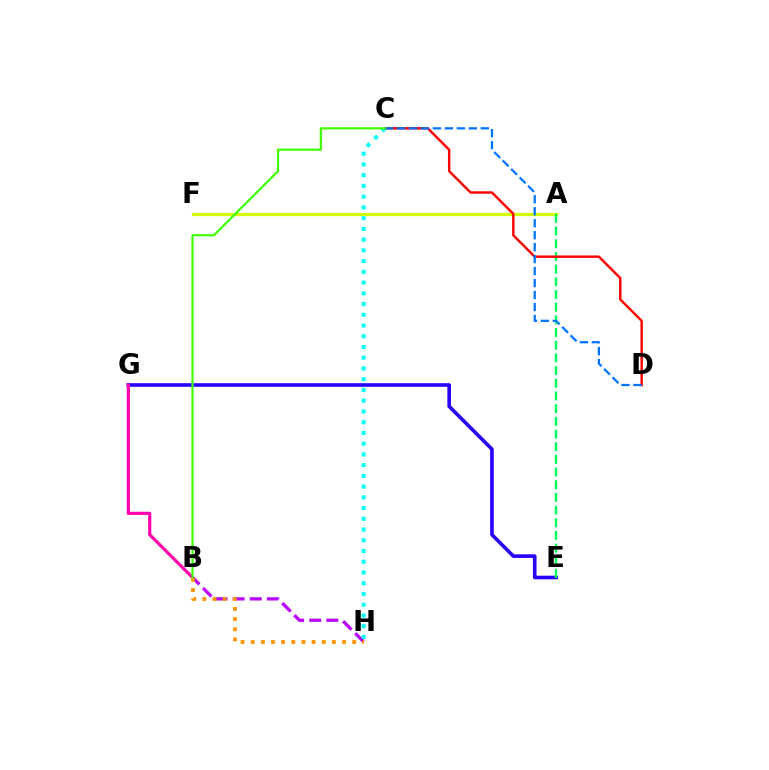{('A', 'F'): [{'color': '#d1ff00', 'line_style': 'solid', 'thickness': 2.36}], ('E', 'G'): [{'color': '#2500ff', 'line_style': 'solid', 'thickness': 2.6}], ('B', 'G'): [{'color': '#ff00ac', 'line_style': 'solid', 'thickness': 2.28}], ('A', 'E'): [{'color': '#00ff5c', 'line_style': 'dashed', 'thickness': 1.72}], ('B', 'H'): [{'color': '#b900ff', 'line_style': 'dashed', 'thickness': 2.32}, {'color': '#ff9400', 'line_style': 'dotted', 'thickness': 2.76}], ('C', 'D'): [{'color': '#ff0000', 'line_style': 'solid', 'thickness': 1.74}, {'color': '#0074ff', 'line_style': 'dashed', 'thickness': 1.63}], ('C', 'H'): [{'color': '#00fff6', 'line_style': 'dotted', 'thickness': 2.92}], ('B', 'C'): [{'color': '#3dff00', 'line_style': 'solid', 'thickness': 1.56}]}